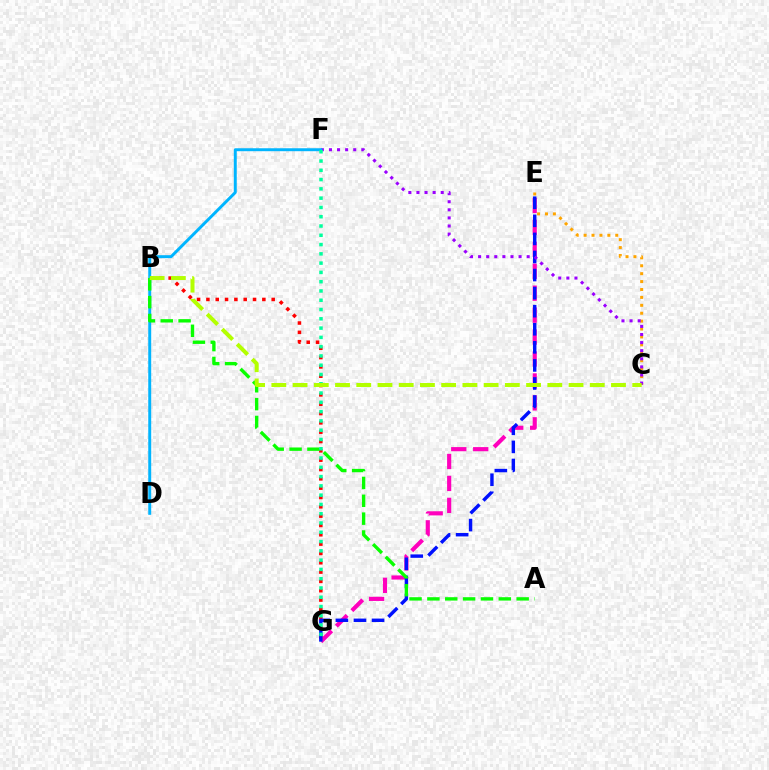{('C', 'E'): [{'color': '#ffa500', 'line_style': 'dotted', 'thickness': 2.15}], ('B', 'G'): [{'color': '#ff0000', 'line_style': 'dotted', 'thickness': 2.53}], ('E', 'G'): [{'color': '#ff00bd', 'line_style': 'dashed', 'thickness': 2.98}, {'color': '#0010ff', 'line_style': 'dashed', 'thickness': 2.46}], ('C', 'F'): [{'color': '#9b00ff', 'line_style': 'dotted', 'thickness': 2.2}], ('D', 'F'): [{'color': '#00b5ff', 'line_style': 'solid', 'thickness': 2.12}], ('A', 'B'): [{'color': '#08ff00', 'line_style': 'dashed', 'thickness': 2.43}], ('F', 'G'): [{'color': '#00ff9d', 'line_style': 'dotted', 'thickness': 2.52}], ('B', 'C'): [{'color': '#b3ff00', 'line_style': 'dashed', 'thickness': 2.88}]}